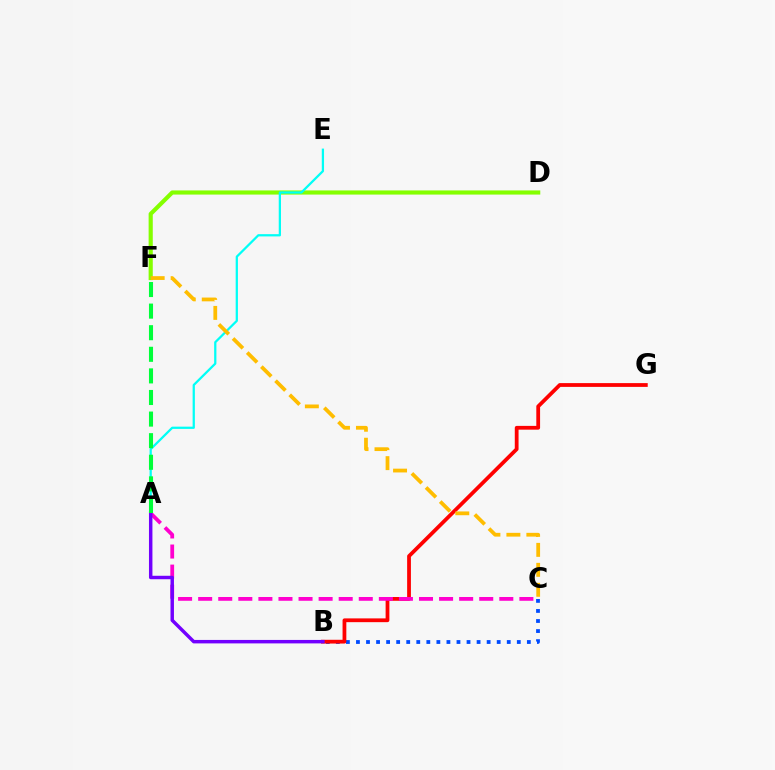{('B', 'C'): [{'color': '#004bff', 'line_style': 'dotted', 'thickness': 2.73}], ('D', 'F'): [{'color': '#84ff00', 'line_style': 'solid', 'thickness': 2.99}], ('B', 'G'): [{'color': '#ff0000', 'line_style': 'solid', 'thickness': 2.72}], ('A', 'E'): [{'color': '#00fff6', 'line_style': 'solid', 'thickness': 1.62}], ('A', 'C'): [{'color': '#ff00cf', 'line_style': 'dashed', 'thickness': 2.73}], ('C', 'F'): [{'color': '#ffbd00', 'line_style': 'dashed', 'thickness': 2.71}], ('A', 'B'): [{'color': '#7200ff', 'line_style': 'solid', 'thickness': 2.49}], ('A', 'F'): [{'color': '#00ff39', 'line_style': 'dashed', 'thickness': 2.93}]}